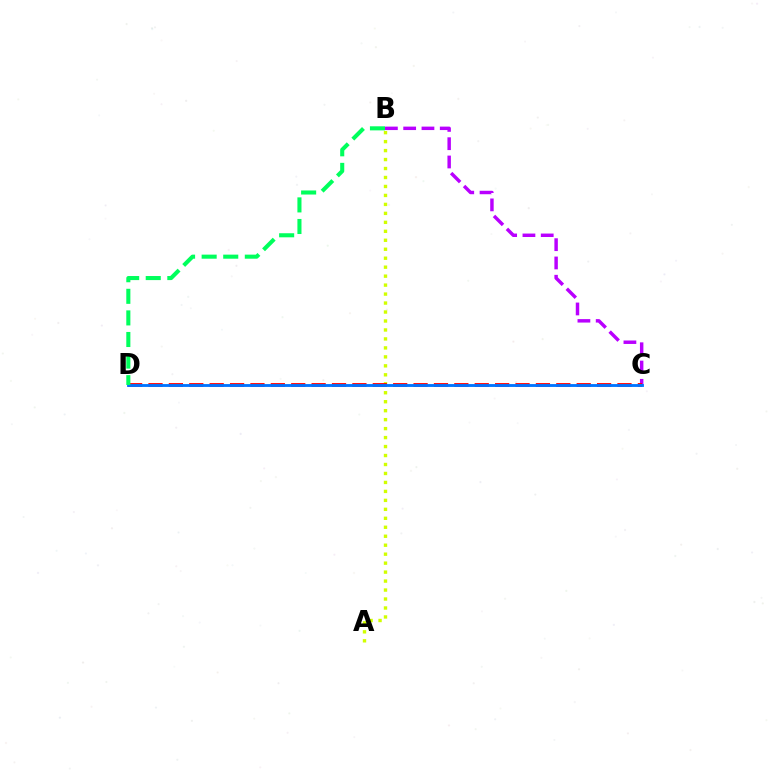{('B', 'C'): [{'color': '#b900ff', 'line_style': 'dashed', 'thickness': 2.48}], ('A', 'B'): [{'color': '#d1ff00', 'line_style': 'dotted', 'thickness': 2.44}], ('C', 'D'): [{'color': '#ff0000', 'line_style': 'dashed', 'thickness': 2.77}, {'color': '#0074ff', 'line_style': 'solid', 'thickness': 2.06}], ('B', 'D'): [{'color': '#00ff5c', 'line_style': 'dashed', 'thickness': 2.93}]}